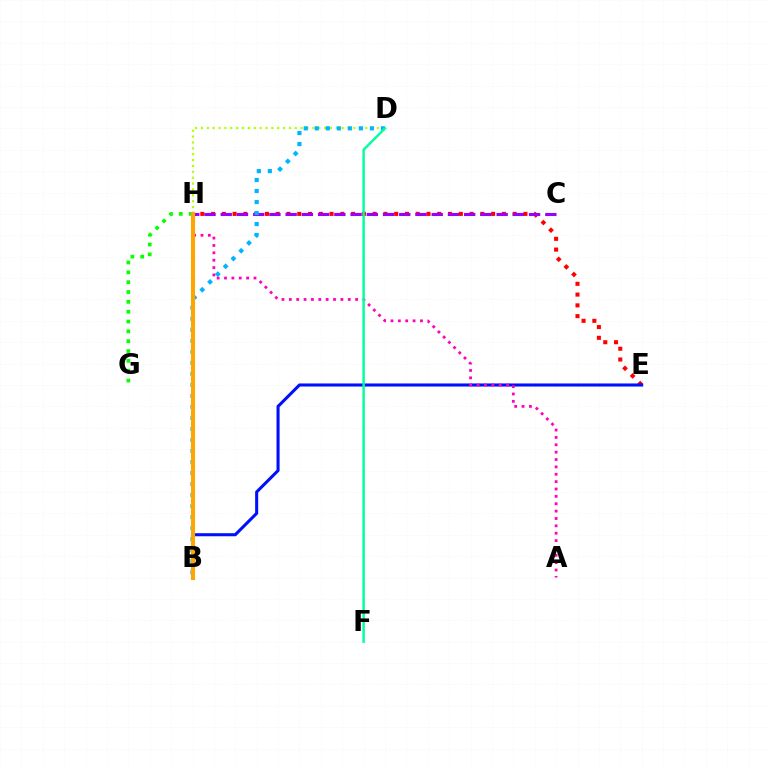{('E', 'H'): [{'color': '#ff0000', 'line_style': 'dotted', 'thickness': 2.93}], ('G', 'H'): [{'color': '#08ff00', 'line_style': 'dotted', 'thickness': 2.67}], ('D', 'H'): [{'color': '#b3ff00', 'line_style': 'dotted', 'thickness': 1.59}], ('B', 'E'): [{'color': '#0010ff', 'line_style': 'solid', 'thickness': 2.21}], ('C', 'H'): [{'color': '#9b00ff', 'line_style': 'dashed', 'thickness': 2.2}], ('B', 'D'): [{'color': '#00b5ff', 'line_style': 'dotted', 'thickness': 3.0}], ('A', 'H'): [{'color': '#ff00bd', 'line_style': 'dotted', 'thickness': 2.0}], ('B', 'H'): [{'color': '#ffa500', 'line_style': 'solid', 'thickness': 2.93}], ('D', 'F'): [{'color': '#00ff9d', 'line_style': 'solid', 'thickness': 1.75}]}